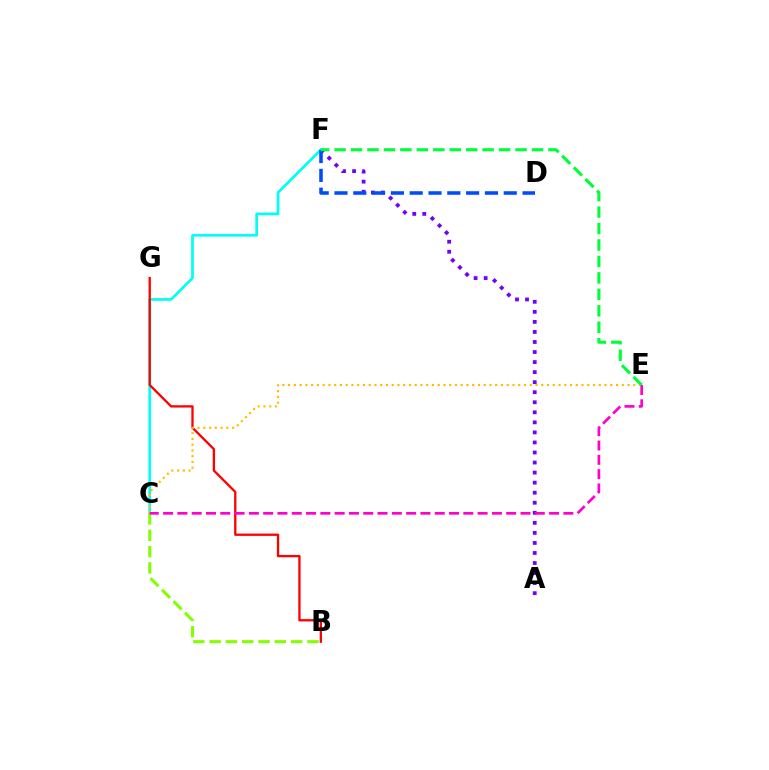{('C', 'F'): [{'color': '#00fff6', 'line_style': 'solid', 'thickness': 1.94}], ('B', 'G'): [{'color': '#ff0000', 'line_style': 'solid', 'thickness': 1.66}], ('B', 'C'): [{'color': '#84ff00', 'line_style': 'dashed', 'thickness': 2.21}], ('A', 'F'): [{'color': '#7200ff', 'line_style': 'dotted', 'thickness': 2.73}], ('D', 'F'): [{'color': '#004bff', 'line_style': 'dashed', 'thickness': 2.55}], ('C', 'E'): [{'color': '#ffbd00', 'line_style': 'dotted', 'thickness': 1.56}, {'color': '#ff00cf', 'line_style': 'dashed', 'thickness': 1.94}], ('E', 'F'): [{'color': '#00ff39', 'line_style': 'dashed', 'thickness': 2.23}]}